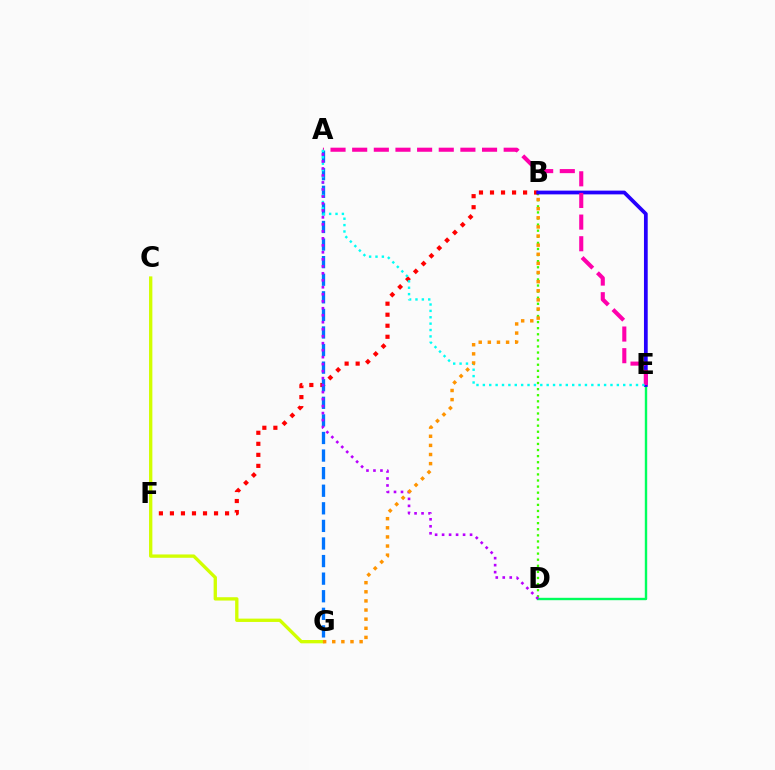{('D', 'E'): [{'color': '#00ff5c', 'line_style': 'solid', 'thickness': 1.72}], ('B', 'D'): [{'color': '#3dff00', 'line_style': 'dotted', 'thickness': 1.66}], ('B', 'F'): [{'color': '#ff0000', 'line_style': 'dotted', 'thickness': 3.0}], ('B', 'E'): [{'color': '#2500ff', 'line_style': 'solid', 'thickness': 2.7}], ('A', 'G'): [{'color': '#0074ff', 'line_style': 'dashed', 'thickness': 2.39}], ('C', 'G'): [{'color': '#d1ff00', 'line_style': 'solid', 'thickness': 2.4}], ('A', 'E'): [{'color': '#ff00ac', 'line_style': 'dashed', 'thickness': 2.94}, {'color': '#00fff6', 'line_style': 'dotted', 'thickness': 1.73}], ('A', 'D'): [{'color': '#b900ff', 'line_style': 'dotted', 'thickness': 1.9}], ('B', 'G'): [{'color': '#ff9400', 'line_style': 'dotted', 'thickness': 2.48}]}